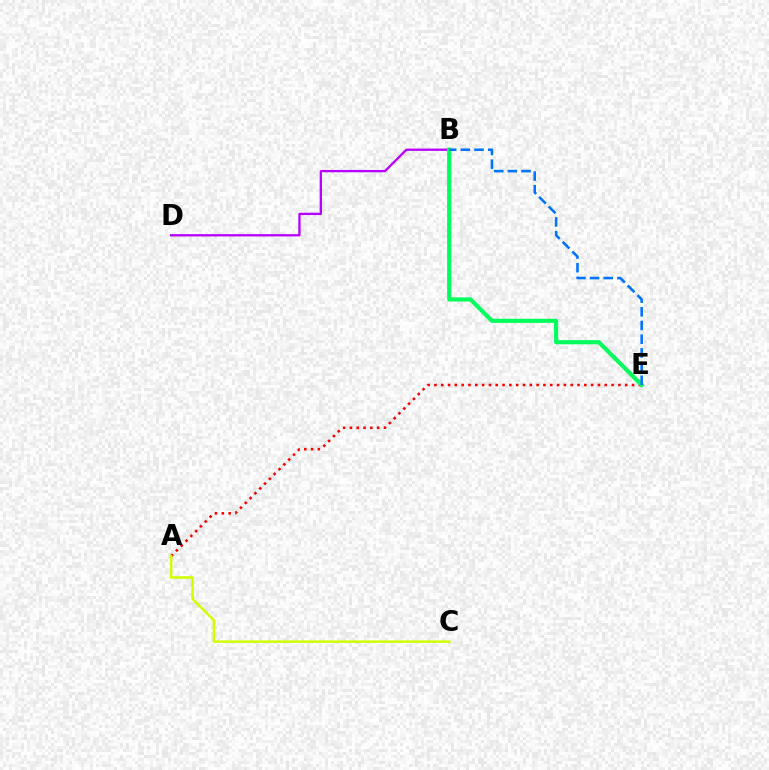{('B', 'D'): [{'color': '#b900ff', 'line_style': 'solid', 'thickness': 1.66}], ('A', 'E'): [{'color': '#ff0000', 'line_style': 'dotted', 'thickness': 1.85}], ('A', 'C'): [{'color': '#d1ff00', 'line_style': 'solid', 'thickness': 1.81}], ('B', 'E'): [{'color': '#00ff5c', 'line_style': 'solid', 'thickness': 2.97}, {'color': '#0074ff', 'line_style': 'dashed', 'thickness': 1.86}]}